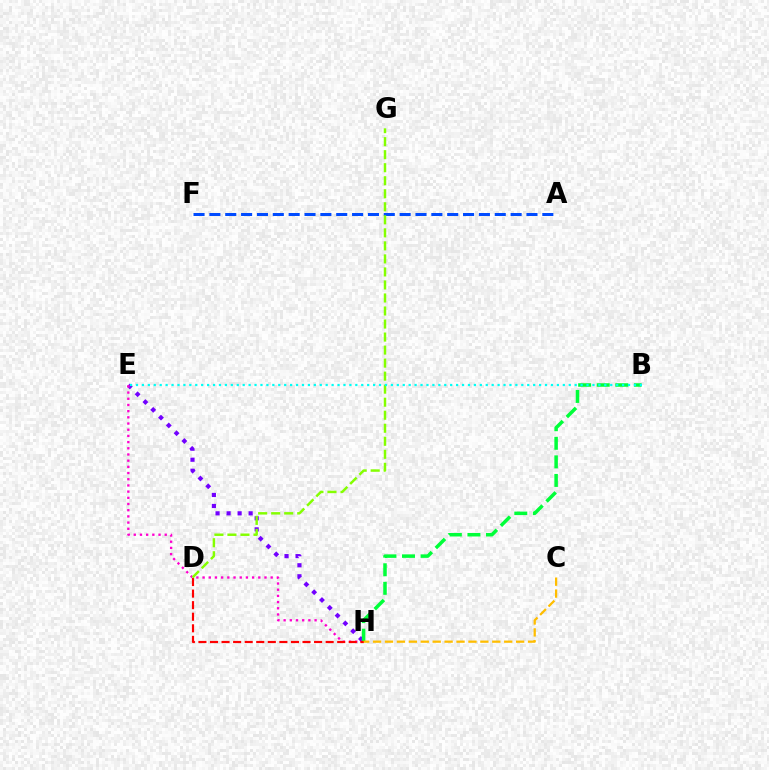{('E', 'H'): [{'color': '#7200ff', 'line_style': 'dotted', 'thickness': 3.0}, {'color': '#ff00cf', 'line_style': 'dotted', 'thickness': 1.68}], ('B', 'H'): [{'color': '#00ff39', 'line_style': 'dashed', 'thickness': 2.52}], ('A', 'F'): [{'color': '#004bff', 'line_style': 'dashed', 'thickness': 2.15}], ('D', 'H'): [{'color': '#ff0000', 'line_style': 'dashed', 'thickness': 1.57}], ('D', 'G'): [{'color': '#84ff00', 'line_style': 'dashed', 'thickness': 1.77}], ('B', 'E'): [{'color': '#00fff6', 'line_style': 'dotted', 'thickness': 1.61}], ('C', 'H'): [{'color': '#ffbd00', 'line_style': 'dashed', 'thickness': 1.62}]}